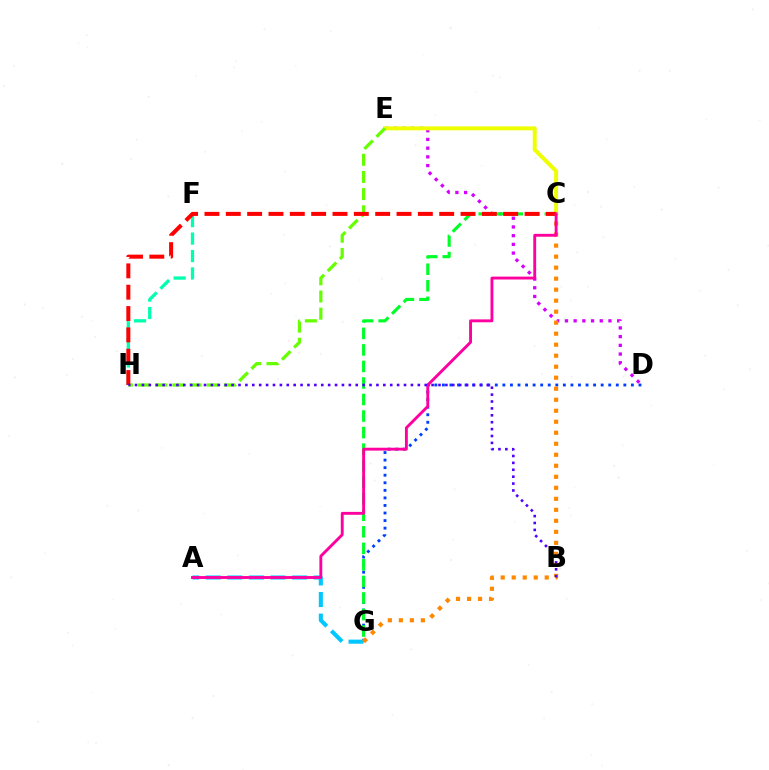{('D', 'G'): [{'color': '#003fff', 'line_style': 'dotted', 'thickness': 2.05}], ('D', 'E'): [{'color': '#d600ff', 'line_style': 'dotted', 'thickness': 2.37}], ('C', 'E'): [{'color': '#eeff00', 'line_style': 'solid', 'thickness': 2.84}], ('E', 'H'): [{'color': '#66ff00', 'line_style': 'dashed', 'thickness': 2.33}], ('A', 'G'): [{'color': '#00c7ff', 'line_style': 'dashed', 'thickness': 2.94}], ('C', 'G'): [{'color': '#ff8800', 'line_style': 'dotted', 'thickness': 2.99}, {'color': '#00ff27', 'line_style': 'dashed', 'thickness': 2.25}], ('F', 'H'): [{'color': '#00ffaf', 'line_style': 'dashed', 'thickness': 2.37}], ('C', 'H'): [{'color': '#ff0000', 'line_style': 'dashed', 'thickness': 2.9}], ('A', 'C'): [{'color': '#ff00a0', 'line_style': 'solid', 'thickness': 2.08}], ('B', 'H'): [{'color': '#4f00ff', 'line_style': 'dotted', 'thickness': 1.87}]}